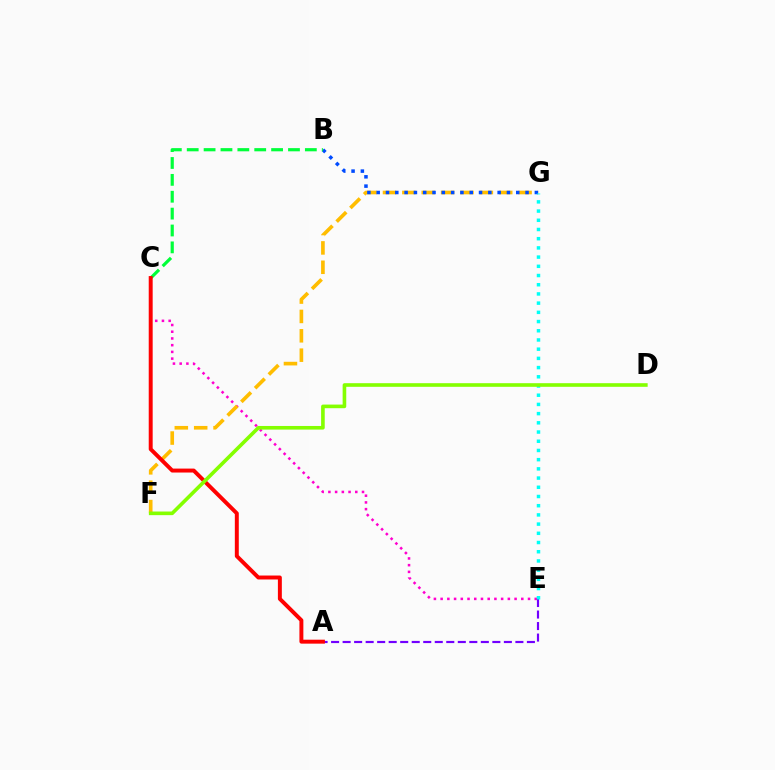{('C', 'E'): [{'color': '#ff00cf', 'line_style': 'dotted', 'thickness': 1.83}], ('A', 'E'): [{'color': '#7200ff', 'line_style': 'dashed', 'thickness': 1.56}], ('F', 'G'): [{'color': '#ffbd00', 'line_style': 'dashed', 'thickness': 2.63}], ('B', 'G'): [{'color': '#004bff', 'line_style': 'dotted', 'thickness': 2.53}], ('B', 'C'): [{'color': '#00ff39', 'line_style': 'dashed', 'thickness': 2.29}], ('E', 'G'): [{'color': '#00fff6', 'line_style': 'dotted', 'thickness': 2.5}], ('A', 'C'): [{'color': '#ff0000', 'line_style': 'solid', 'thickness': 2.84}], ('D', 'F'): [{'color': '#84ff00', 'line_style': 'solid', 'thickness': 2.61}]}